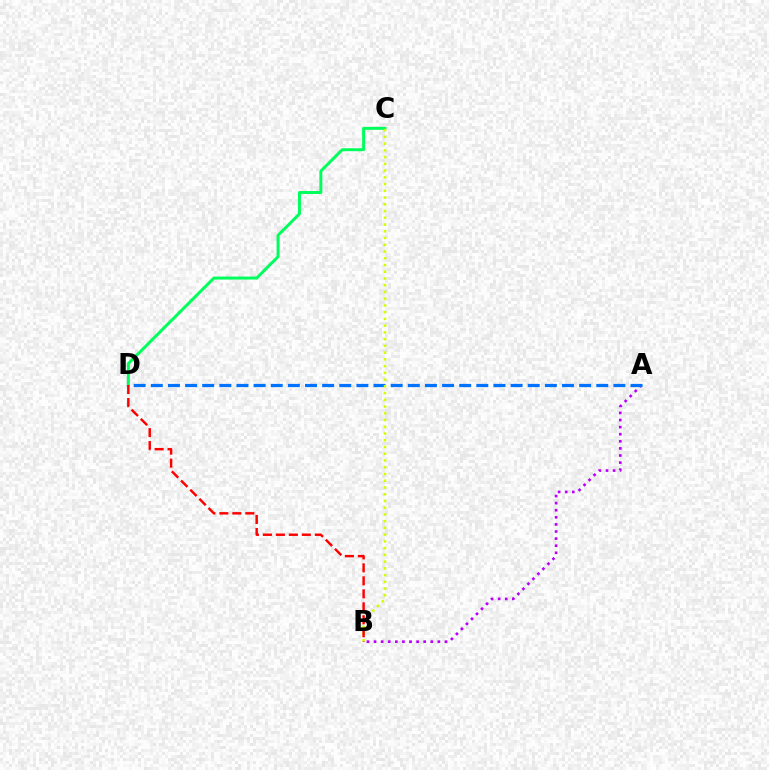{('A', 'B'): [{'color': '#b900ff', 'line_style': 'dotted', 'thickness': 1.93}], ('A', 'D'): [{'color': '#0074ff', 'line_style': 'dashed', 'thickness': 2.33}], ('C', 'D'): [{'color': '#00ff5c', 'line_style': 'solid', 'thickness': 2.14}], ('B', 'C'): [{'color': '#d1ff00', 'line_style': 'dotted', 'thickness': 1.83}], ('B', 'D'): [{'color': '#ff0000', 'line_style': 'dashed', 'thickness': 1.76}]}